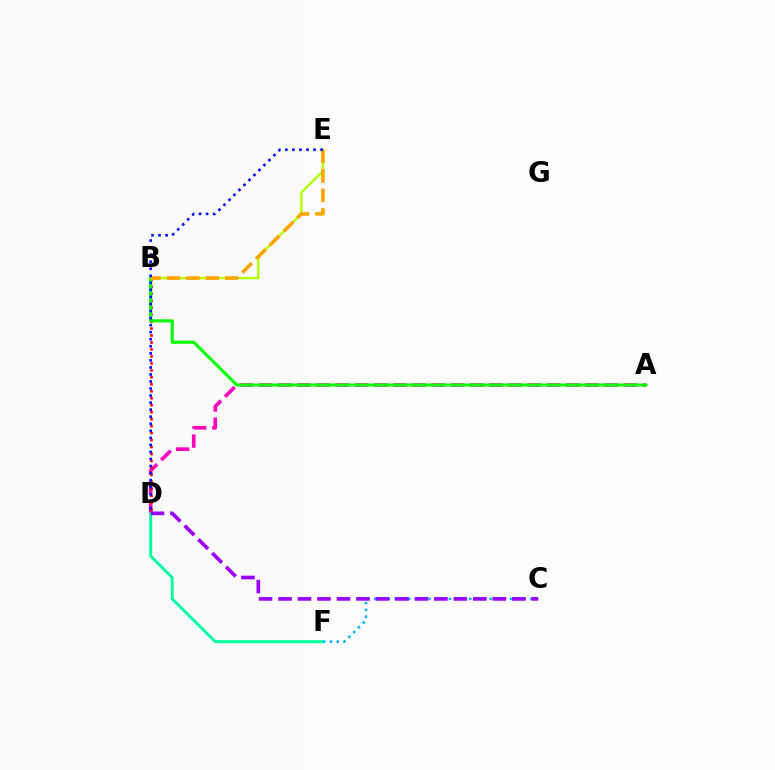{('A', 'D'): [{'color': '#ff00bd', 'line_style': 'dashed', 'thickness': 2.61}], ('B', 'D'): [{'color': '#ff0000', 'line_style': 'dotted', 'thickness': 1.89}], ('B', 'E'): [{'color': '#b3ff00', 'line_style': 'solid', 'thickness': 1.72}, {'color': '#ffa500', 'line_style': 'dashed', 'thickness': 2.64}], ('D', 'F'): [{'color': '#00ff9d', 'line_style': 'solid', 'thickness': 2.1}], ('C', 'F'): [{'color': '#00b5ff', 'line_style': 'dotted', 'thickness': 1.84}], ('A', 'B'): [{'color': '#08ff00', 'line_style': 'solid', 'thickness': 2.23}], ('C', 'D'): [{'color': '#9b00ff', 'line_style': 'dashed', 'thickness': 2.65}], ('D', 'E'): [{'color': '#0010ff', 'line_style': 'dotted', 'thickness': 1.91}]}